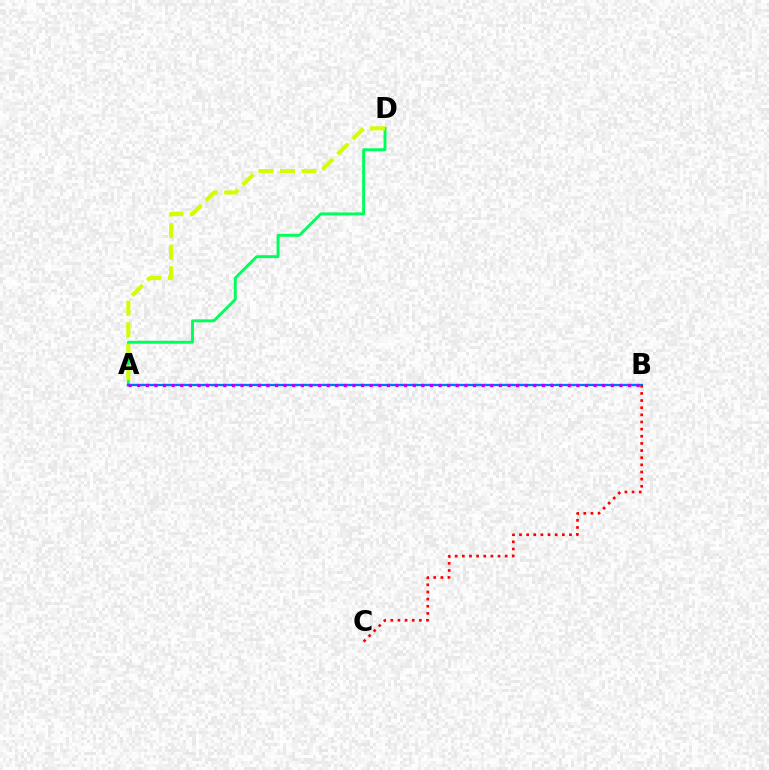{('A', 'D'): [{'color': '#00ff5c', 'line_style': 'solid', 'thickness': 2.11}, {'color': '#d1ff00', 'line_style': 'dashed', 'thickness': 2.93}], ('A', 'B'): [{'color': '#0074ff', 'line_style': 'solid', 'thickness': 1.66}, {'color': '#b900ff', 'line_style': 'dotted', 'thickness': 2.34}], ('B', 'C'): [{'color': '#ff0000', 'line_style': 'dotted', 'thickness': 1.94}]}